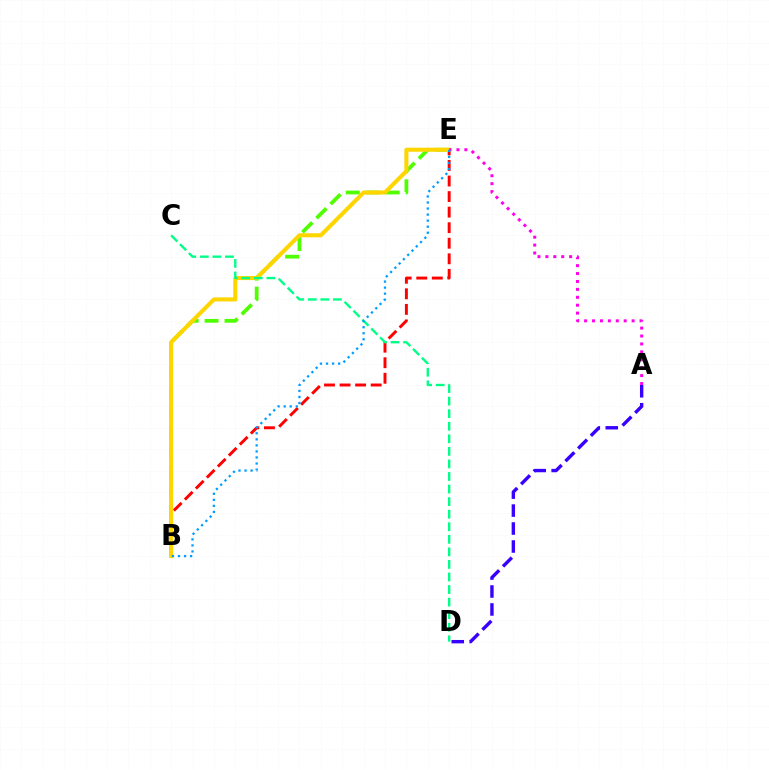{('B', 'E'): [{'color': '#ff0000', 'line_style': 'dashed', 'thickness': 2.11}, {'color': '#4fff00', 'line_style': 'dashed', 'thickness': 2.71}, {'color': '#ffd500', 'line_style': 'solid', 'thickness': 2.92}, {'color': '#009eff', 'line_style': 'dotted', 'thickness': 1.64}], ('A', 'D'): [{'color': '#3700ff', 'line_style': 'dashed', 'thickness': 2.44}], ('C', 'D'): [{'color': '#00ff86', 'line_style': 'dashed', 'thickness': 1.71}], ('A', 'E'): [{'color': '#ff00ed', 'line_style': 'dotted', 'thickness': 2.15}]}